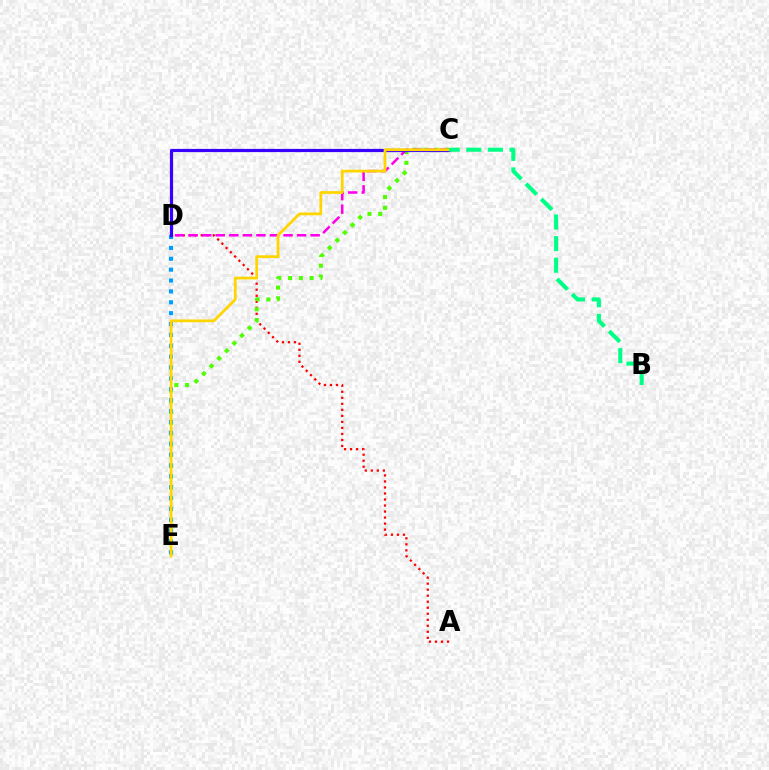{('A', 'D'): [{'color': '#ff0000', 'line_style': 'dotted', 'thickness': 1.64}], ('C', 'E'): [{'color': '#4fff00', 'line_style': 'dotted', 'thickness': 2.93}, {'color': '#ffd500', 'line_style': 'solid', 'thickness': 1.99}], ('D', 'E'): [{'color': '#009eff', 'line_style': 'dotted', 'thickness': 2.95}], ('C', 'D'): [{'color': '#ff00ed', 'line_style': 'dashed', 'thickness': 1.84}, {'color': '#3700ff', 'line_style': 'solid', 'thickness': 2.3}], ('B', 'C'): [{'color': '#00ff86', 'line_style': 'dashed', 'thickness': 2.93}]}